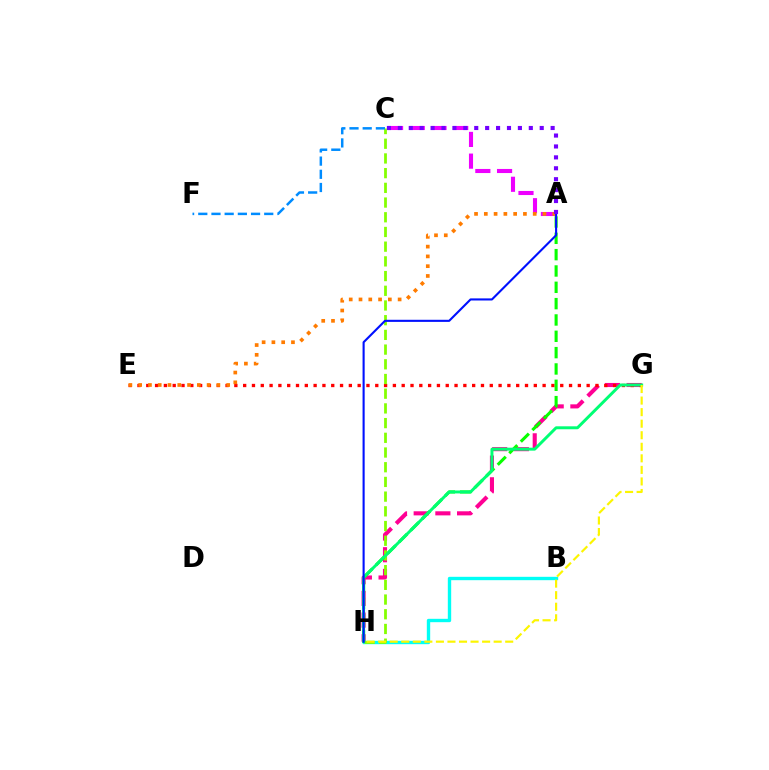{('G', 'H'): [{'color': '#ff0094', 'line_style': 'dashed', 'thickness': 2.95}, {'color': '#00ff74', 'line_style': 'solid', 'thickness': 2.13}, {'color': '#fcf500', 'line_style': 'dashed', 'thickness': 1.57}], ('B', 'H'): [{'color': '#00fff6', 'line_style': 'solid', 'thickness': 2.42}], ('E', 'G'): [{'color': '#ff0000', 'line_style': 'dotted', 'thickness': 2.39}], ('A', 'C'): [{'color': '#ee00ff', 'line_style': 'dashed', 'thickness': 2.95}, {'color': '#7200ff', 'line_style': 'dotted', 'thickness': 2.97}], ('C', 'H'): [{'color': '#84ff00', 'line_style': 'dashed', 'thickness': 2.0}], ('A', 'H'): [{'color': '#08ff00', 'line_style': 'dashed', 'thickness': 2.22}, {'color': '#0010ff', 'line_style': 'solid', 'thickness': 1.52}], ('A', 'E'): [{'color': '#ff7c00', 'line_style': 'dotted', 'thickness': 2.66}], ('C', 'F'): [{'color': '#008cff', 'line_style': 'dashed', 'thickness': 1.79}]}